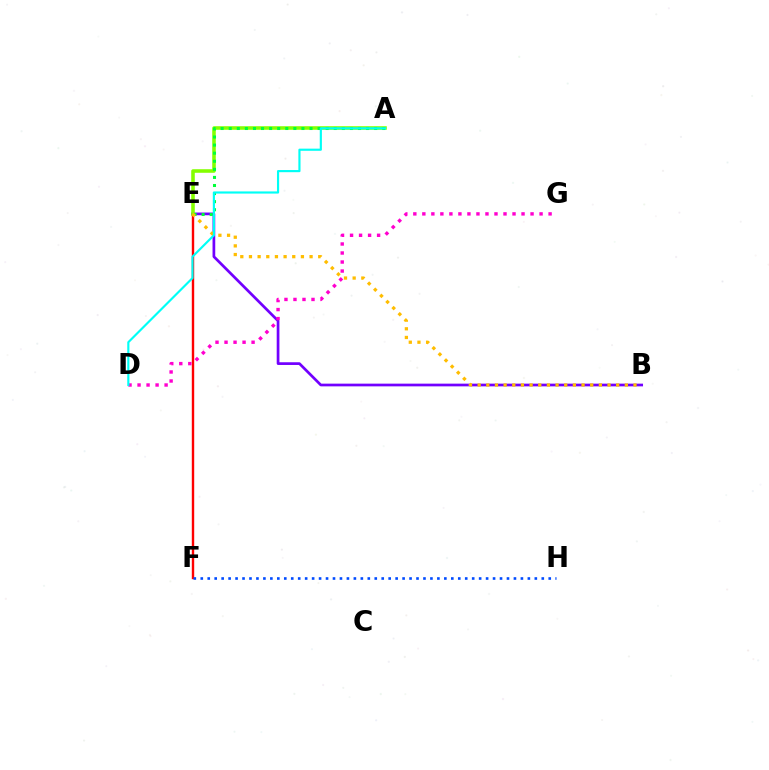{('B', 'E'): [{'color': '#7200ff', 'line_style': 'solid', 'thickness': 1.95}, {'color': '#ffbd00', 'line_style': 'dotted', 'thickness': 2.35}], ('E', 'F'): [{'color': '#ff0000', 'line_style': 'solid', 'thickness': 1.73}], ('A', 'E'): [{'color': '#84ff00', 'line_style': 'solid', 'thickness': 2.56}, {'color': '#00ff39', 'line_style': 'dotted', 'thickness': 2.2}], ('D', 'G'): [{'color': '#ff00cf', 'line_style': 'dotted', 'thickness': 2.45}], ('A', 'D'): [{'color': '#00fff6', 'line_style': 'solid', 'thickness': 1.55}], ('F', 'H'): [{'color': '#004bff', 'line_style': 'dotted', 'thickness': 1.89}]}